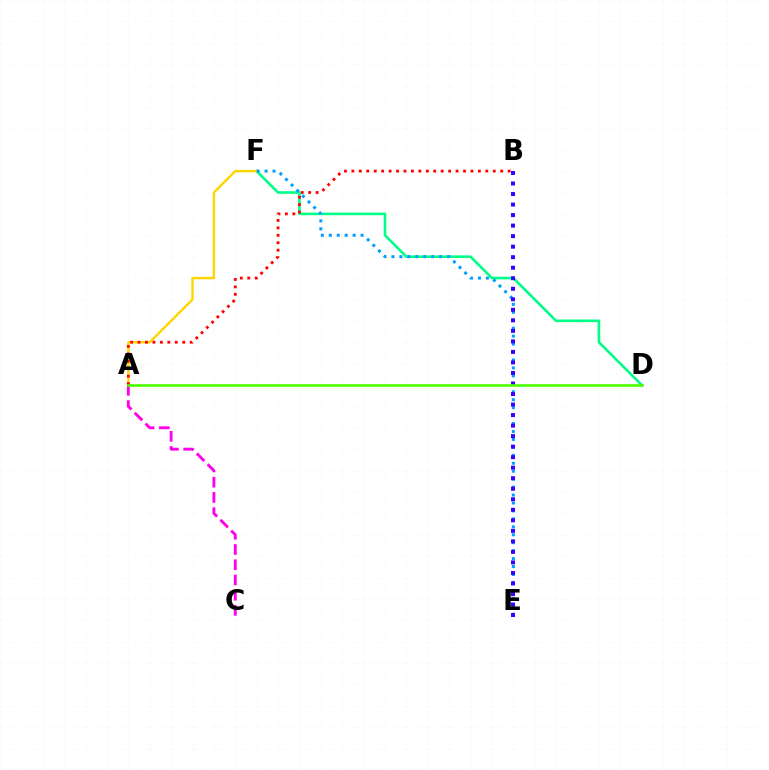{('D', 'F'): [{'color': '#00ff86', 'line_style': 'solid', 'thickness': 1.88}], ('A', 'F'): [{'color': '#ffd500', 'line_style': 'solid', 'thickness': 1.72}], ('A', 'B'): [{'color': '#ff0000', 'line_style': 'dotted', 'thickness': 2.02}], ('E', 'F'): [{'color': '#009eff', 'line_style': 'dotted', 'thickness': 2.16}], ('A', 'C'): [{'color': '#ff00ed', 'line_style': 'dashed', 'thickness': 2.07}], ('B', 'E'): [{'color': '#3700ff', 'line_style': 'dotted', 'thickness': 2.86}], ('A', 'D'): [{'color': '#4fff00', 'line_style': 'solid', 'thickness': 1.91}]}